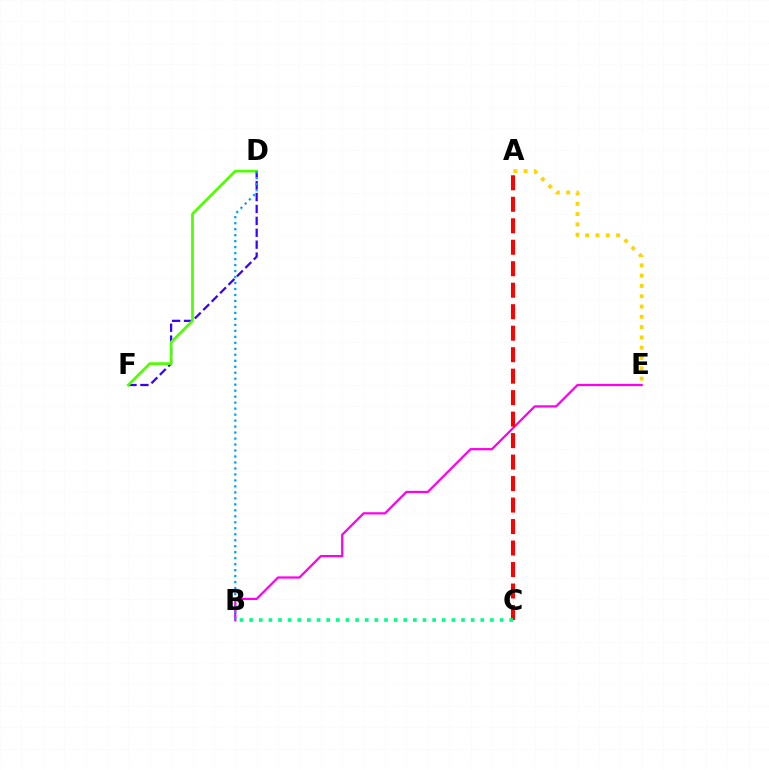{('A', 'E'): [{'color': '#ffd500', 'line_style': 'dotted', 'thickness': 2.8}], ('D', 'F'): [{'color': '#3700ff', 'line_style': 'dashed', 'thickness': 1.62}, {'color': '#4fff00', 'line_style': 'solid', 'thickness': 1.95}], ('B', 'E'): [{'color': '#ff00ed', 'line_style': 'solid', 'thickness': 1.61}], ('A', 'C'): [{'color': '#ff0000', 'line_style': 'dashed', 'thickness': 2.92}], ('B', 'D'): [{'color': '#009eff', 'line_style': 'dotted', 'thickness': 1.63}], ('B', 'C'): [{'color': '#00ff86', 'line_style': 'dotted', 'thickness': 2.62}]}